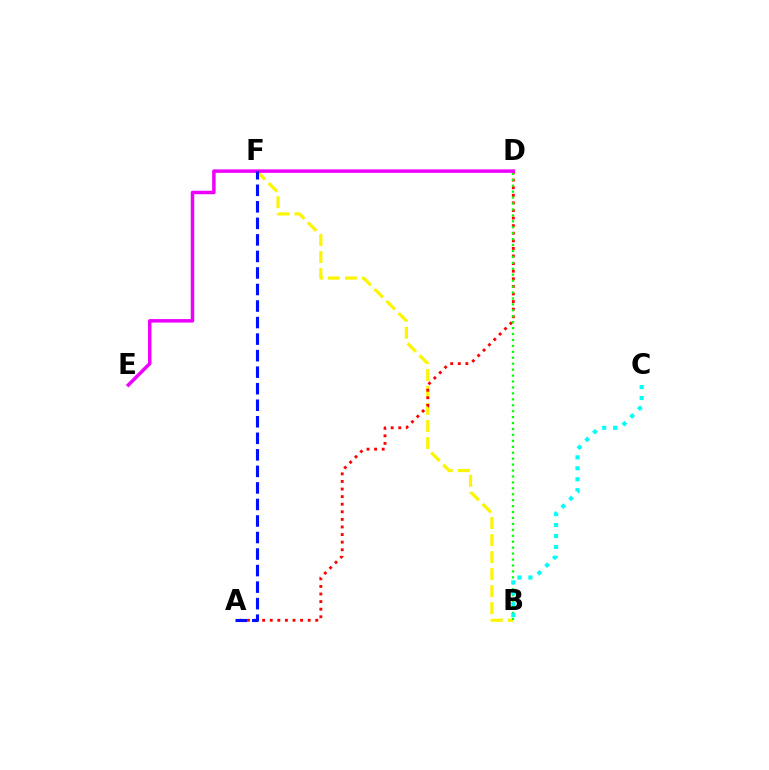{('B', 'F'): [{'color': '#fcf500', 'line_style': 'dashed', 'thickness': 2.31}], ('A', 'D'): [{'color': '#ff0000', 'line_style': 'dotted', 'thickness': 2.06}], ('B', 'D'): [{'color': '#08ff00', 'line_style': 'dotted', 'thickness': 1.61}], ('D', 'E'): [{'color': '#ee00ff', 'line_style': 'solid', 'thickness': 2.51}], ('B', 'C'): [{'color': '#00fff6', 'line_style': 'dotted', 'thickness': 2.97}], ('A', 'F'): [{'color': '#0010ff', 'line_style': 'dashed', 'thickness': 2.25}]}